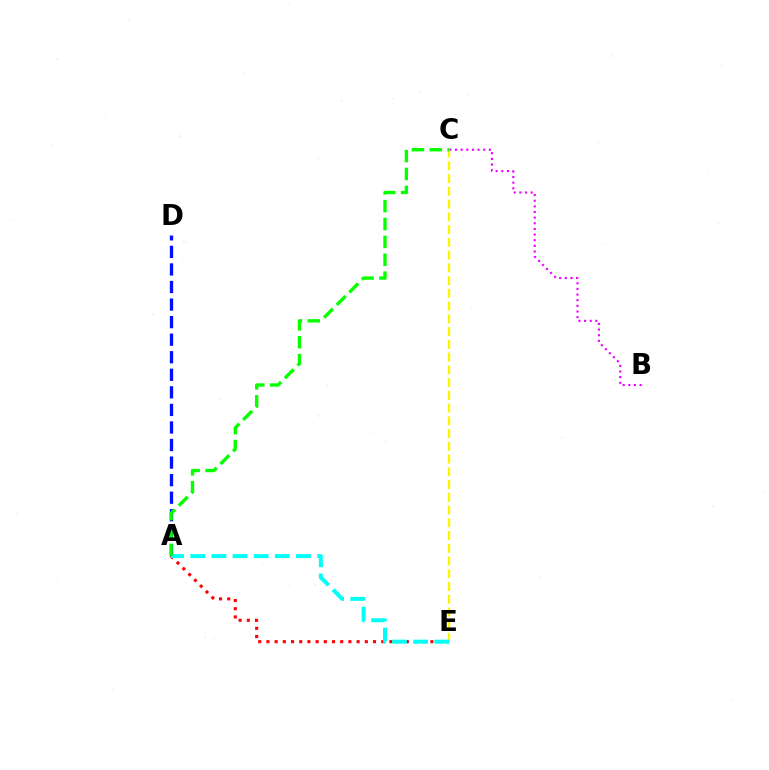{('B', 'C'): [{'color': '#ee00ff', 'line_style': 'dotted', 'thickness': 1.53}], ('A', 'E'): [{'color': '#ff0000', 'line_style': 'dotted', 'thickness': 2.23}, {'color': '#00fff6', 'line_style': 'dashed', 'thickness': 2.87}], ('C', 'E'): [{'color': '#fcf500', 'line_style': 'dashed', 'thickness': 1.73}], ('A', 'D'): [{'color': '#0010ff', 'line_style': 'dashed', 'thickness': 2.39}], ('A', 'C'): [{'color': '#08ff00', 'line_style': 'dashed', 'thickness': 2.43}]}